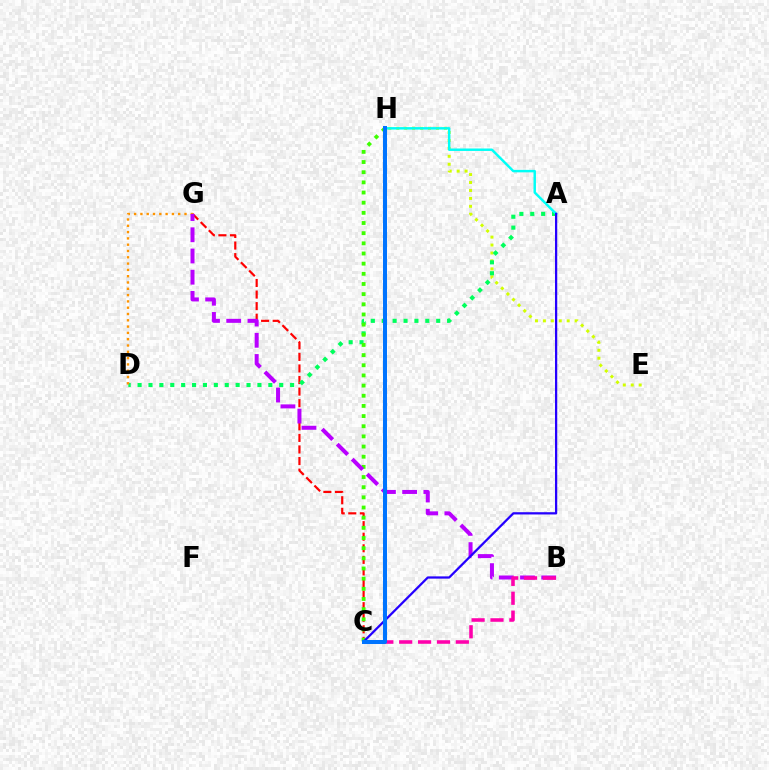{('C', 'G'): [{'color': '#ff0000', 'line_style': 'dashed', 'thickness': 1.57}], ('E', 'H'): [{'color': '#d1ff00', 'line_style': 'dotted', 'thickness': 2.16}], ('A', 'D'): [{'color': '#00ff5c', 'line_style': 'dotted', 'thickness': 2.96}], ('C', 'H'): [{'color': '#3dff00', 'line_style': 'dotted', 'thickness': 2.76}, {'color': '#0074ff', 'line_style': 'solid', 'thickness': 2.89}], ('A', 'H'): [{'color': '#00fff6', 'line_style': 'solid', 'thickness': 1.77}], ('D', 'G'): [{'color': '#ff9400', 'line_style': 'dotted', 'thickness': 1.71}], ('B', 'G'): [{'color': '#b900ff', 'line_style': 'dashed', 'thickness': 2.88}], ('B', 'C'): [{'color': '#ff00ac', 'line_style': 'dashed', 'thickness': 2.57}], ('A', 'C'): [{'color': '#2500ff', 'line_style': 'solid', 'thickness': 1.62}]}